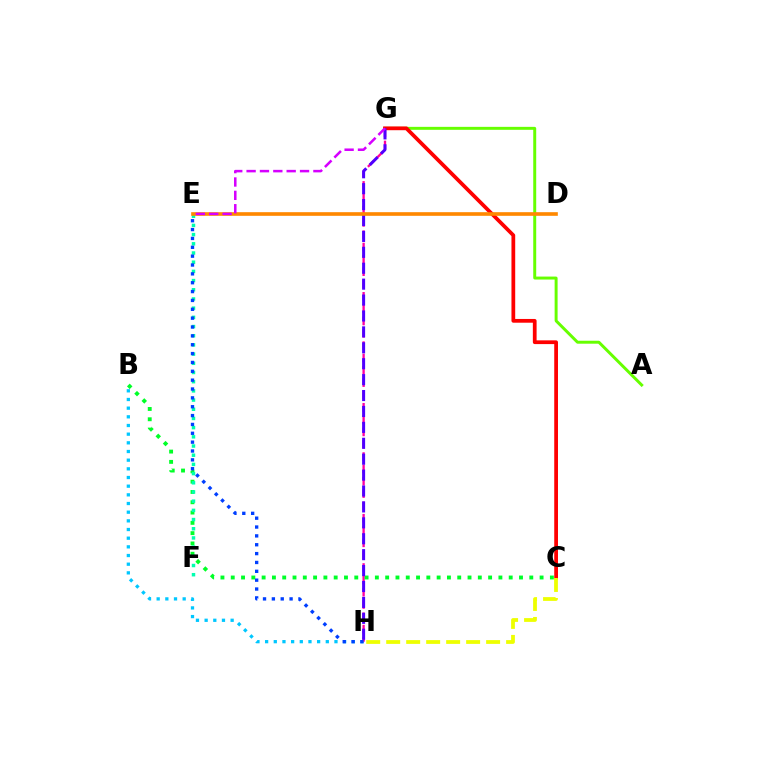{('A', 'G'): [{'color': '#66ff00', 'line_style': 'solid', 'thickness': 2.13}], ('B', 'H'): [{'color': '#00c7ff', 'line_style': 'dotted', 'thickness': 2.36}], ('C', 'G'): [{'color': '#ff0000', 'line_style': 'solid', 'thickness': 2.7}], ('G', 'H'): [{'color': '#ff00a0', 'line_style': 'dashed', 'thickness': 1.67}, {'color': '#4f00ff', 'line_style': 'dashed', 'thickness': 2.16}], ('B', 'C'): [{'color': '#00ff27', 'line_style': 'dotted', 'thickness': 2.8}], ('E', 'F'): [{'color': '#00ffaf', 'line_style': 'dotted', 'thickness': 2.5}], ('E', 'H'): [{'color': '#003fff', 'line_style': 'dotted', 'thickness': 2.41}], ('D', 'E'): [{'color': '#ff8800', 'line_style': 'solid', 'thickness': 2.62}], ('C', 'H'): [{'color': '#eeff00', 'line_style': 'dashed', 'thickness': 2.71}], ('E', 'G'): [{'color': '#d600ff', 'line_style': 'dashed', 'thickness': 1.81}]}